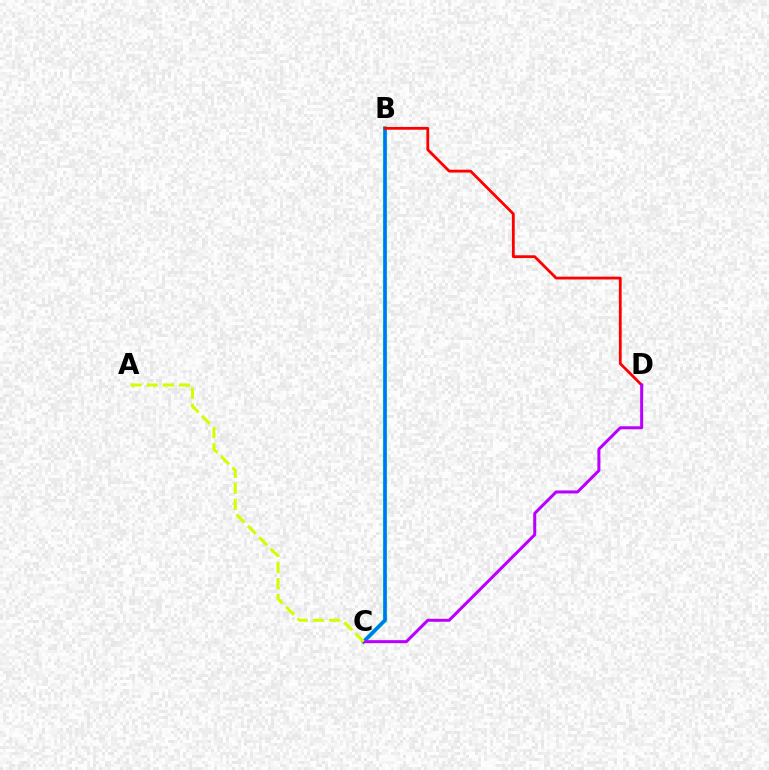{('B', 'C'): [{'color': '#00ff5c', 'line_style': 'solid', 'thickness': 2.92}, {'color': '#0074ff', 'line_style': 'solid', 'thickness': 2.37}], ('B', 'D'): [{'color': '#ff0000', 'line_style': 'solid', 'thickness': 2.0}], ('C', 'D'): [{'color': '#b900ff', 'line_style': 'solid', 'thickness': 2.17}], ('A', 'C'): [{'color': '#d1ff00', 'line_style': 'dashed', 'thickness': 2.19}]}